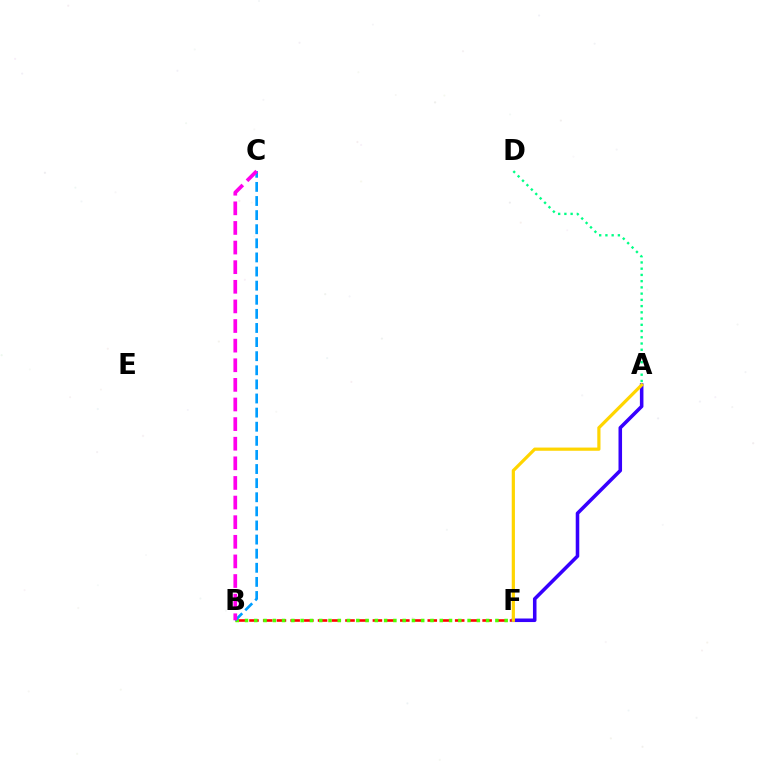{('B', 'F'): [{'color': '#ff0000', 'line_style': 'dashed', 'thickness': 1.86}, {'color': '#4fff00', 'line_style': 'dotted', 'thickness': 2.52}], ('A', 'F'): [{'color': '#3700ff', 'line_style': 'solid', 'thickness': 2.56}, {'color': '#ffd500', 'line_style': 'solid', 'thickness': 2.31}], ('A', 'D'): [{'color': '#00ff86', 'line_style': 'dotted', 'thickness': 1.69}], ('B', 'C'): [{'color': '#009eff', 'line_style': 'dashed', 'thickness': 1.92}, {'color': '#ff00ed', 'line_style': 'dashed', 'thickness': 2.66}]}